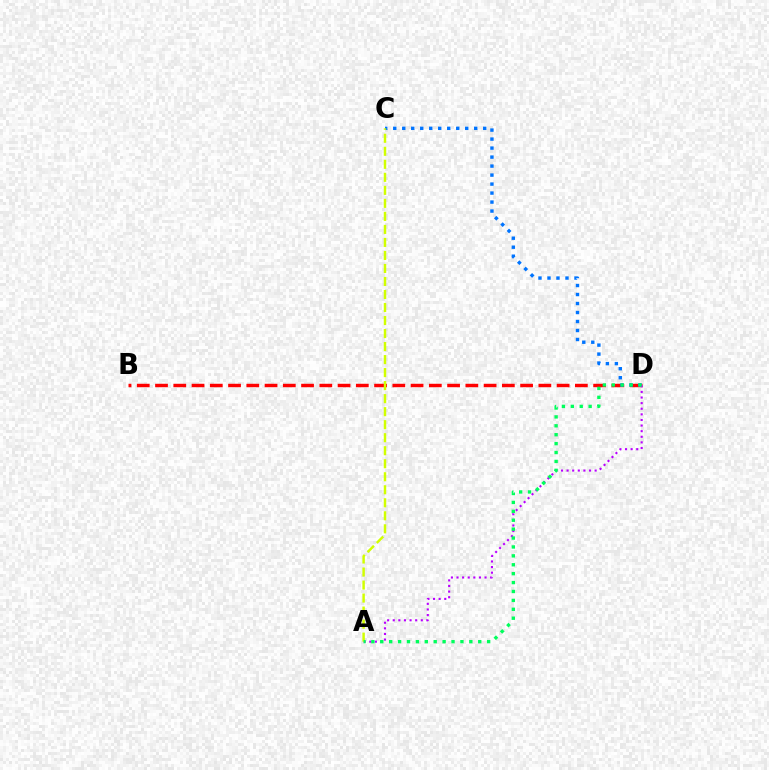{('B', 'D'): [{'color': '#ff0000', 'line_style': 'dashed', 'thickness': 2.48}], ('C', 'D'): [{'color': '#0074ff', 'line_style': 'dotted', 'thickness': 2.44}], ('A', 'D'): [{'color': '#b900ff', 'line_style': 'dotted', 'thickness': 1.52}, {'color': '#00ff5c', 'line_style': 'dotted', 'thickness': 2.42}], ('A', 'C'): [{'color': '#d1ff00', 'line_style': 'dashed', 'thickness': 1.77}]}